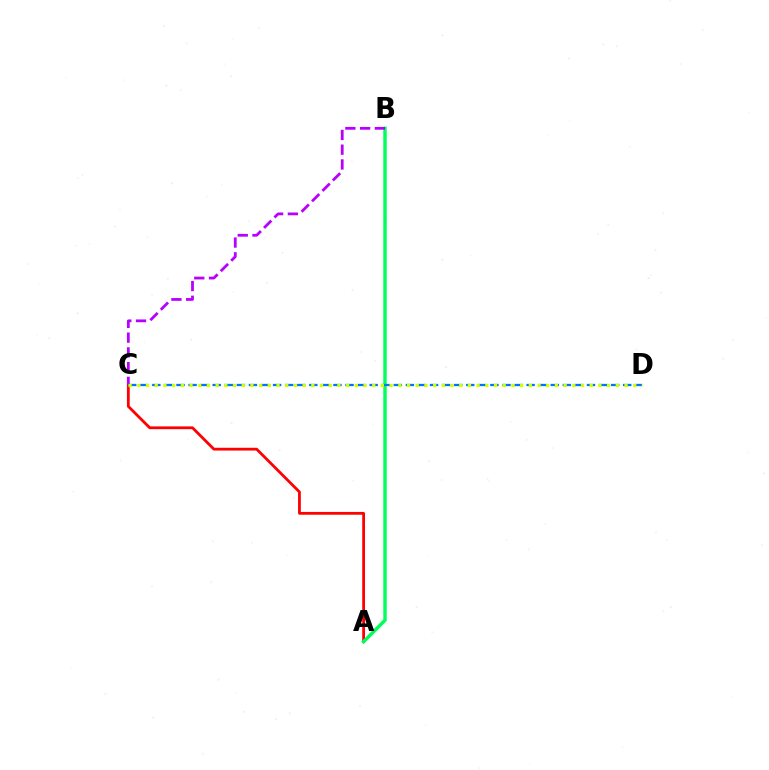{('A', 'C'): [{'color': '#ff0000', 'line_style': 'solid', 'thickness': 2.01}], ('A', 'B'): [{'color': '#00ff5c', 'line_style': 'solid', 'thickness': 2.48}], ('B', 'C'): [{'color': '#b900ff', 'line_style': 'dashed', 'thickness': 2.0}], ('C', 'D'): [{'color': '#0074ff', 'line_style': 'dashed', 'thickness': 1.64}, {'color': '#d1ff00', 'line_style': 'dotted', 'thickness': 2.36}]}